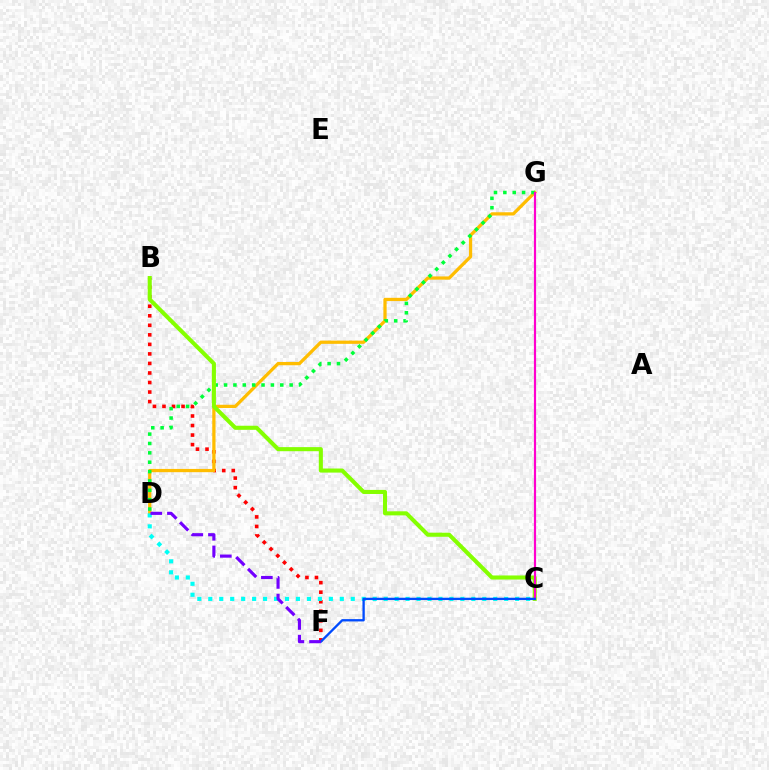{('B', 'F'): [{'color': '#ff0000', 'line_style': 'dotted', 'thickness': 2.59}], ('D', 'G'): [{'color': '#ffbd00', 'line_style': 'solid', 'thickness': 2.34}, {'color': '#00ff39', 'line_style': 'dotted', 'thickness': 2.55}], ('C', 'D'): [{'color': '#00fff6', 'line_style': 'dotted', 'thickness': 2.98}], ('B', 'C'): [{'color': '#84ff00', 'line_style': 'solid', 'thickness': 2.93}], ('C', 'G'): [{'color': '#ff00cf', 'line_style': 'solid', 'thickness': 1.58}], ('C', 'F'): [{'color': '#004bff', 'line_style': 'solid', 'thickness': 1.67}], ('D', 'F'): [{'color': '#7200ff', 'line_style': 'dashed', 'thickness': 2.26}]}